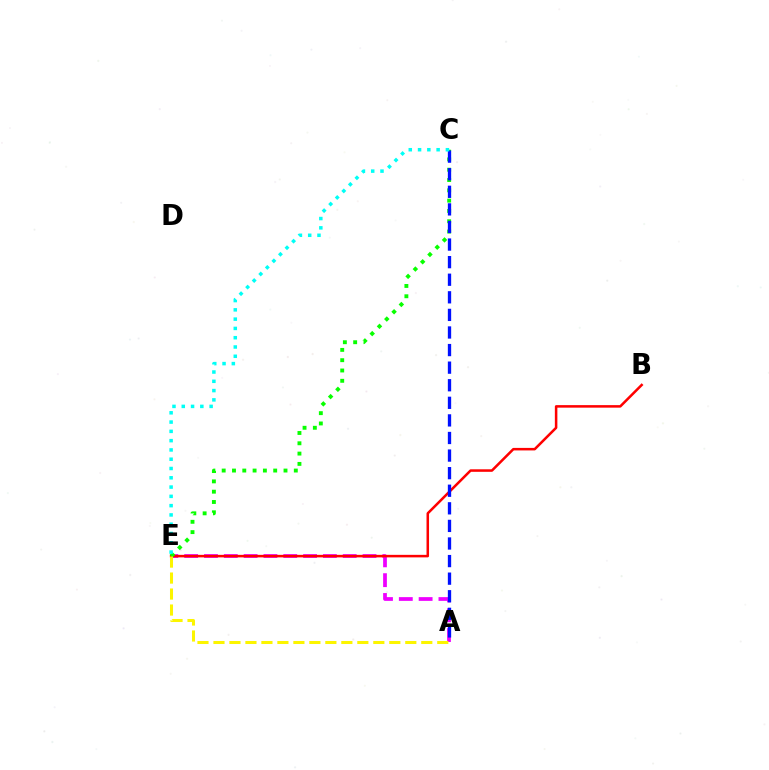{('A', 'E'): [{'color': '#ee00ff', 'line_style': 'dashed', 'thickness': 2.69}, {'color': '#fcf500', 'line_style': 'dashed', 'thickness': 2.17}], ('B', 'E'): [{'color': '#ff0000', 'line_style': 'solid', 'thickness': 1.82}], ('C', 'E'): [{'color': '#08ff00', 'line_style': 'dotted', 'thickness': 2.8}, {'color': '#00fff6', 'line_style': 'dotted', 'thickness': 2.52}], ('A', 'C'): [{'color': '#0010ff', 'line_style': 'dashed', 'thickness': 2.39}]}